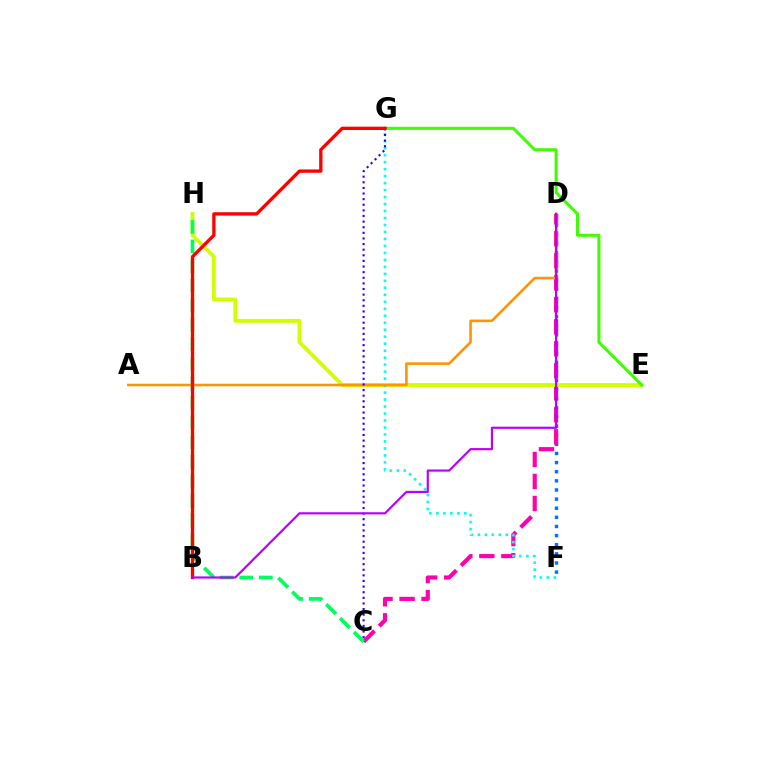{('D', 'F'): [{'color': '#0074ff', 'line_style': 'dotted', 'thickness': 2.48}], ('C', 'D'): [{'color': '#ff00ac', 'line_style': 'dashed', 'thickness': 2.99}], ('E', 'H'): [{'color': '#d1ff00', 'line_style': 'solid', 'thickness': 2.75}], ('E', 'G'): [{'color': '#3dff00', 'line_style': 'solid', 'thickness': 2.18}], ('F', 'G'): [{'color': '#00fff6', 'line_style': 'dotted', 'thickness': 1.9}], ('C', 'H'): [{'color': '#00ff5c', 'line_style': 'dashed', 'thickness': 2.66}], ('A', 'D'): [{'color': '#ff9400', 'line_style': 'solid', 'thickness': 1.87}], ('C', 'G'): [{'color': '#2500ff', 'line_style': 'dotted', 'thickness': 1.53}], ('B', 'G'): [{'color': '#ff0000', 'line_style': 'solid', 'thickness': 2.4}], ('B', 'D'): [{'color': '#b900ff', 'line_style': 'solid', 'thickness': 1.57}]}